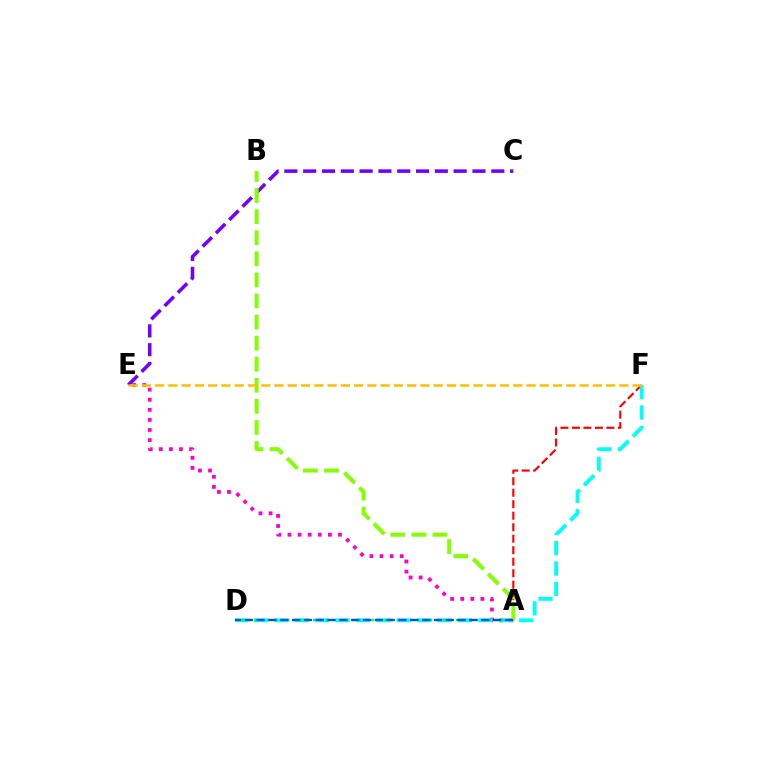{('A', 'F'): [{'color': '#ff0000', 'line_style': 'dashed', 'thickness': 1.56}], ('C', 'E'): [{'color': '#7200ff', 'line_style': 'dashed', 'thickness': 2.56}], ('A', 'E'): [{'color': '#ff00cf', 'line_style': 'dotted', 'thickness': 2.74}], ('D', 'F'): [{'color': '#00fff6', 'line_style': 'dashed', 'thickness': 2.77}], ('A', 'D'): [{'color': '#00ff39', 'line_style': 'dotted', 'thickness': 1.77}, {'color': '#004bff', 'line_style': 'dashed', 'thickness': 1.61}], ('A', 'B'): [{'color': '#84ff00', 'line_style': 'dashed', 'thickness': 2.86}], ('E', 'F'): [{'color': '#ffbd00', 'line_style': 'dashed', 'thickness': 1.8}]}